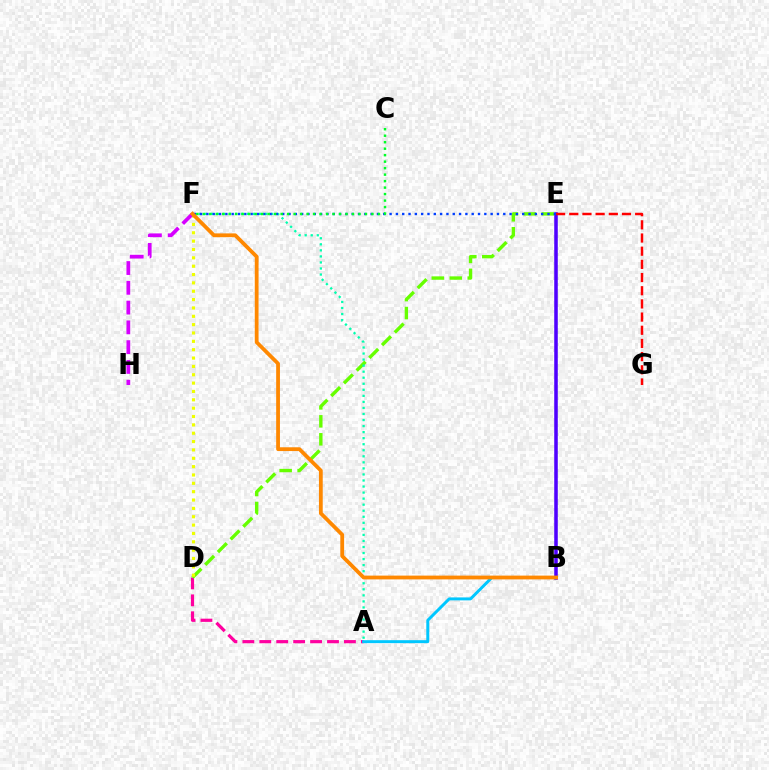{('A', 'D'): [{'color': '#ff00a0', 'line_style': 'dashed', 'thickness': 2.3}], ('D', 'E'): [{'color': '#66ff00', 'line_style': 'dashed', 'thickness': 2.44}], ('A', 'F'): [{'color': '#00ffaf', 'line_style': 'dotted', 'thickness': 1.64}], ('B', 'E'): [{'color': '#4f00ff', 'line_style': 'solid', 'thickness': 2.55}], ('E', 'F'): [{'color': '#003fff', 'line_style': 'dotted', 'thickness': 1.72}], ('C', 'F'): [{'color': '#00ff27', 'line_style': 'dotted', 'thickness': 1.76}], ('D', 'F'): [{'color': '#eeff00', 'line_style': 'dotted', 'thickness': 2.27}], ('F', 'H'): [{'color': '#d600ff', 'line_style': 'dashed', 'thickness': 2.69}], ('A', 'B'): [{'color': '#00c7ff', 'line_style': 'solid', 'thickness': 2.13}], ('B', 'F'): [{'color': '#ff8800', 'line_style': 'solid', 'thickness': 2.73}], ('E', 'G'): [{'color': '#ff0000', 'line_style': 'dashed', 'thickness': 1.79}]}